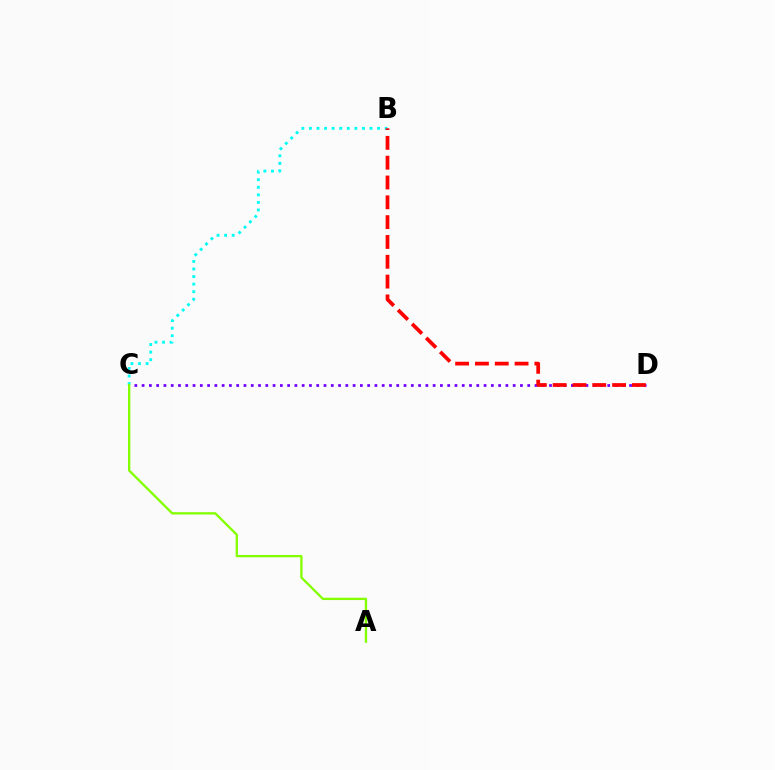{('B', 'C'): [{'color': '#00fff6', 'line_style': 'dotted', 'thickness': 2.06}], ('C', 'D'): [{'color': '#7200ff', 'line_style': 'dotted', 'thickness': 1.98}], ('A', 'C'): [{'color': '#84ff00', 'line_style': 'solid', 'thickness': 1.67}], ('B', 'D'): [{'color': '#ff0000', 'line_style': 'dashed', 'thickness': 2.69}]}